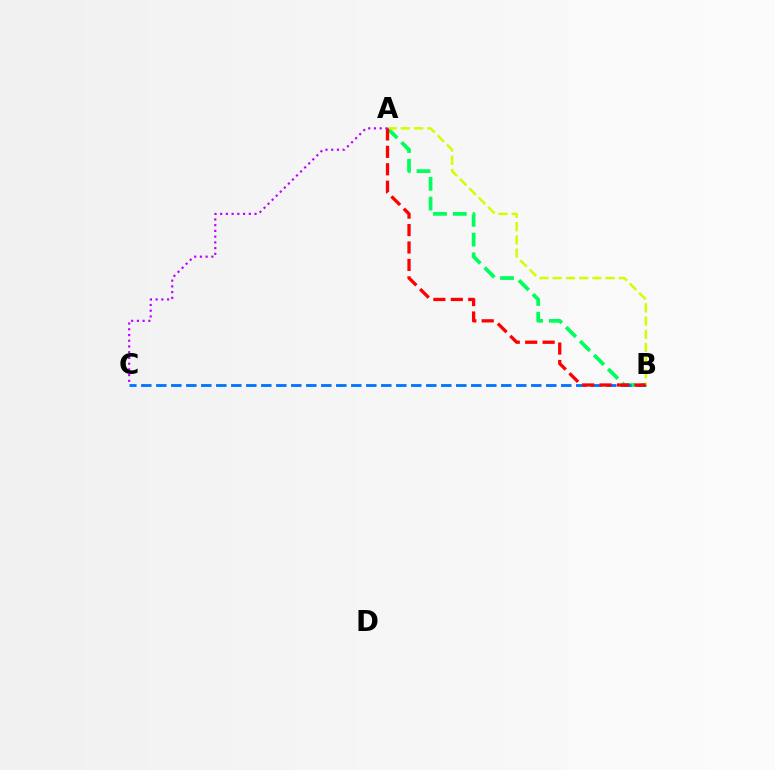{('A', 'B'): [{'color': '#00ff5c', 'line_style': 'dashed', 'thickness': 2.69}, {'color': '#d1ff00', 'line_style': 'dashed', 'thickness': 1.8}, {'color': '#ff0000', 'line_style': 'dashed', 'thickness': 2.37}], ('B', 'C'): [{'color': '#0074ff', 'line_style': 'dashed', 'thickness': 2.04}], ('A', 'C'): [{'color': '#b900ff', 'line_style': 'dotted', 'thickness': 1.56}]}